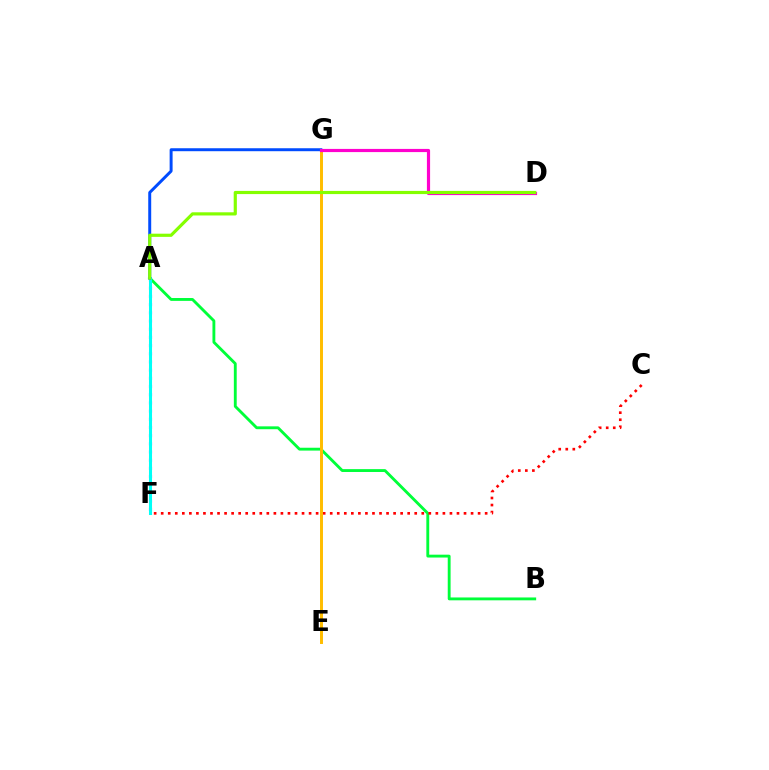{('A', 'F'): [{'color': '#7200ff', 'line_style': 'dotted', 'thickness': 2.23}, {'color': '#00fff6', 'line_style': 'solid', 'thickness': 2.19}], ('A', 'B'): [{'color': '#00ff39', 'line_style': 'solid', 'thickness': 2.06}], ('C', 'F'): [{'color': '#ff0000', 'line_style': 'dotted', 'thickness': 1.91}], ('E', 'G'): [{'color': '#ffbd00', 'line_style': 'solid', 'thickness': 2.13}], ('A', 'G'): [{'color': '#004bff', 'line_style': 'solid', 'thickness': 2.13}], ('D', 'G'): [{'color': '#ff00cf', 'line_style': 'solid', 'thickness': 2.29}], ('A', 'D'): [{'color': '#84ff00', 'line_style': 'solid', 'thickness': 2.28}]}